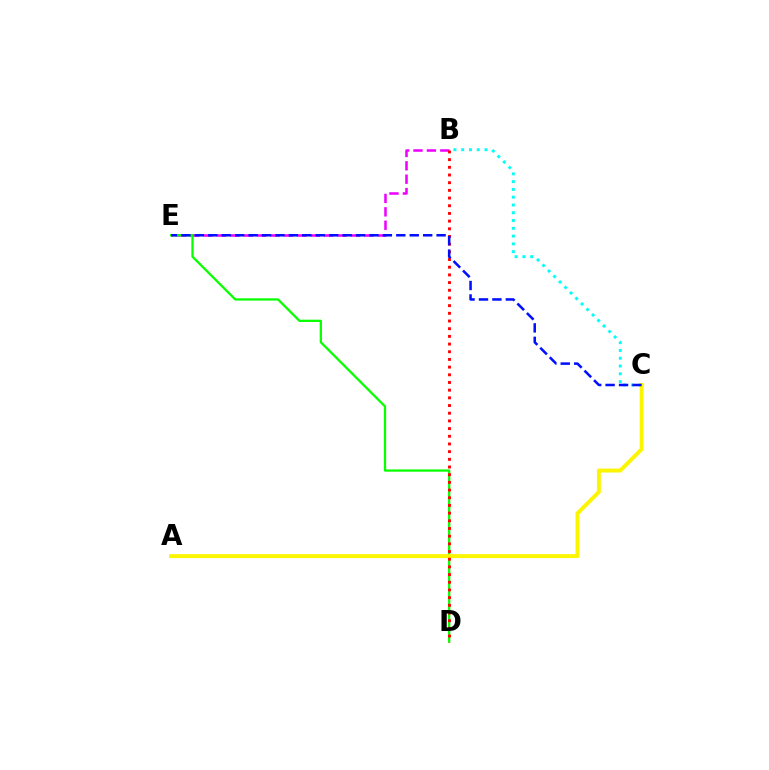{('B', 'E'): [{'color': '#ee00ff', 'line_style': 'dashed', 'thickness': 1.82}], ('D', 'E'): [{'color': '#08ff00', 'line_style': 'solid', 'thickness': 1.64}], ('B', 'C'): [{'color': '#00fff6', 'line_style': 'dotted', 'thickness': 2.11}], ('A', 'C'): [{'color': '#fcf500', 'line_style': 'solid', 'thickness': 2.83}], ('B', 'D'): [{'color': '#ff0000', 'line_style': 'dotted', 'thickness': 2.09}], ('C', 'E'): [{'color': '#0010ff', 'line_style': 'dashed', 'thickness': 1.82}]}